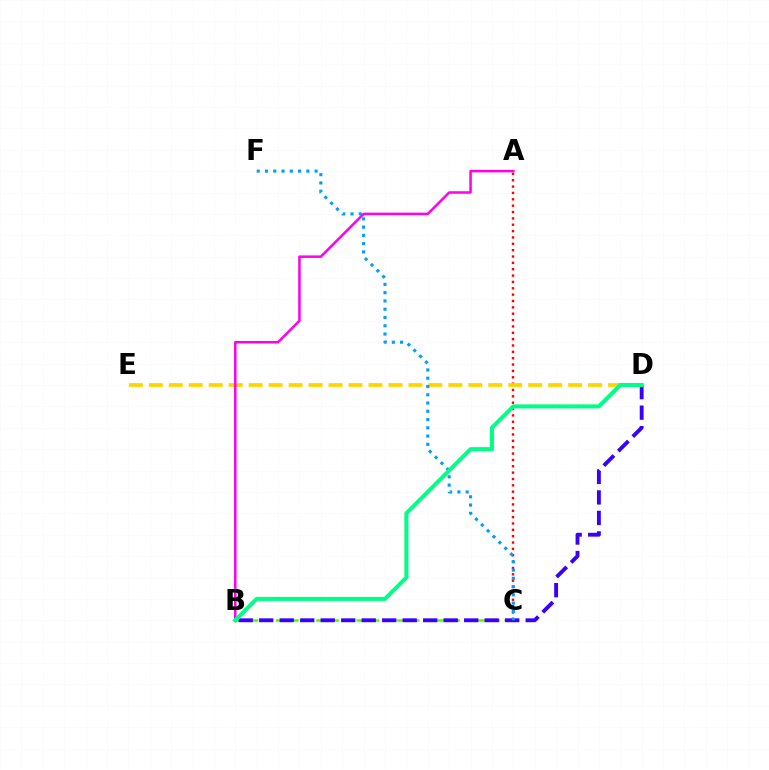{('A', 'C'): [{'color': '#ff0000', 'line_style': 'dotted', 'thickness': 1.73}], ('B', 'C'): [{'color': '#4fff00', 'line_style': 'dashed', 'thickness': 1.83}], ('D', 'E'): [{'color': '#ffd500', 'line_style': 'dashed', 'thickness': 2.71}], ('B', 'D'): [{'color': '#3700ff', 'line_style': 'dashed', 'thickness': 2.78}, {'color': '#00ff86', 'line_style': 'solid', 'thickness': 2.91}], ('C', 'F'): [{'color': '#009eff', 'line_style': 'dotted', 'thickness': 2.25}], ('A', 'B'): [{'color': '#ff00ed', 'line_style': 'solid', 'thickness': 1.81}]}